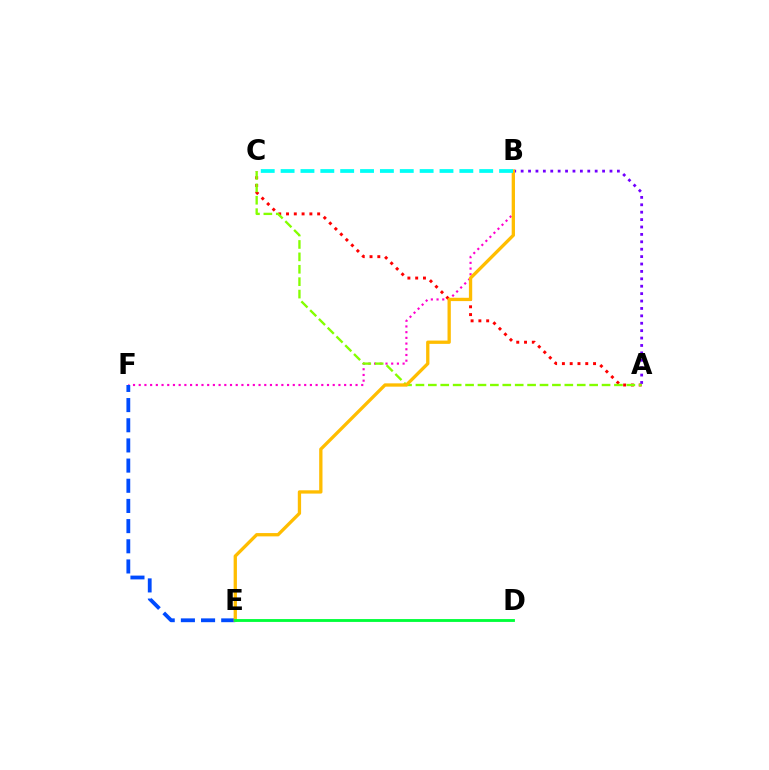{('B', 'F'): [{'color': '#ff00cf', 'line_style': 'dotted', 'thickness': 1.55}], ('A', 'C'): [{'color': '#ff0000', 'line_style': 'dotted', 'thickness': 2.12}, {'color': '#84ff00', 'line_style': 'dashed', 'thickness': 1.69}], ('E', 'F'): [{'color': '#004bff', 'line_style': 'dashed', 'thickness': 2.74}], ('A', 'B'): [{'color': '#7200ff', 'line_style': 'dotted', 'thickness': 2.01}], ('B', 'E'): [{'color': '#ffbd00', 'line_style': 'solid', 'thickness': 2.38}], ('D', 'E'): [{'color': '#00ff39', 'line_style': 'solid', 'thickness': 2.05}], ('B', 'C'): [{'color': '#00fff6', 'line_style': 'dashed', 'thickness': 2.7}]}